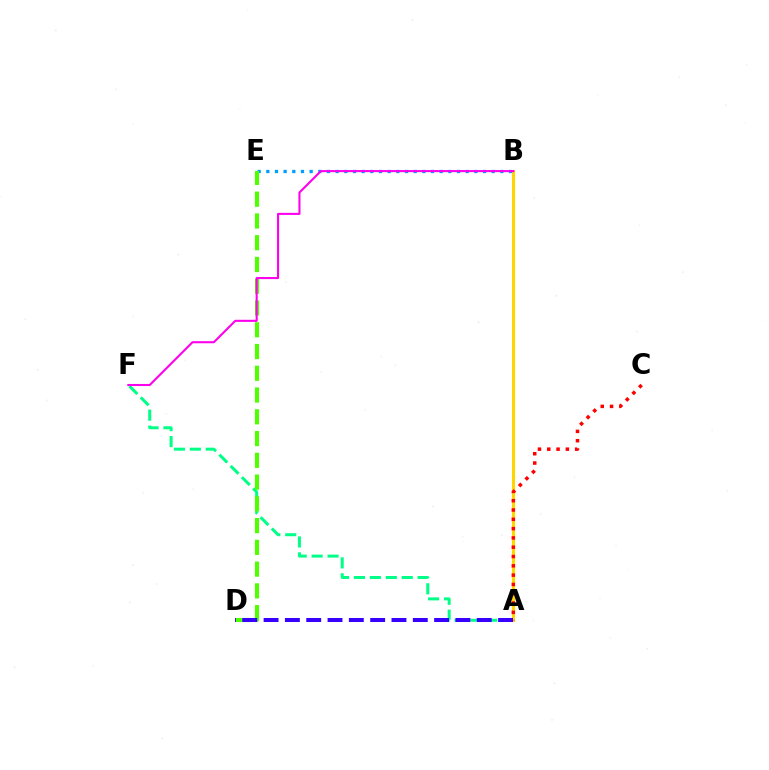{('A', 'F'): [{'color': '#00ff86', 'line_style': 'dashed', 'thickness': 2.16}], ('A', 'B'): [{'color': '#ffd500', 'line_style': 'solid', 'thickness': 2.22}], ('B', 'E'): [{'color': '#009eff', 'line_style': 'dotted', 'thickness': 2.36}], ('D', 'E'): [{'color': '#4fff00', 'line_style': 'dashed', 'thickness': 2.96}], ('A', 'C'): [{'color': '#ff0000', 'line_style': 'dotted', 'thickness': 2.53}], ('A', 'D'): [{'color': '#3700ff', 'line_style': 'dashed', 'thickness': 2.9}], ('B', 'F'): [{'color': '#ff00ed', 'line_style': 'solid', 'thickness': 1.5}]}